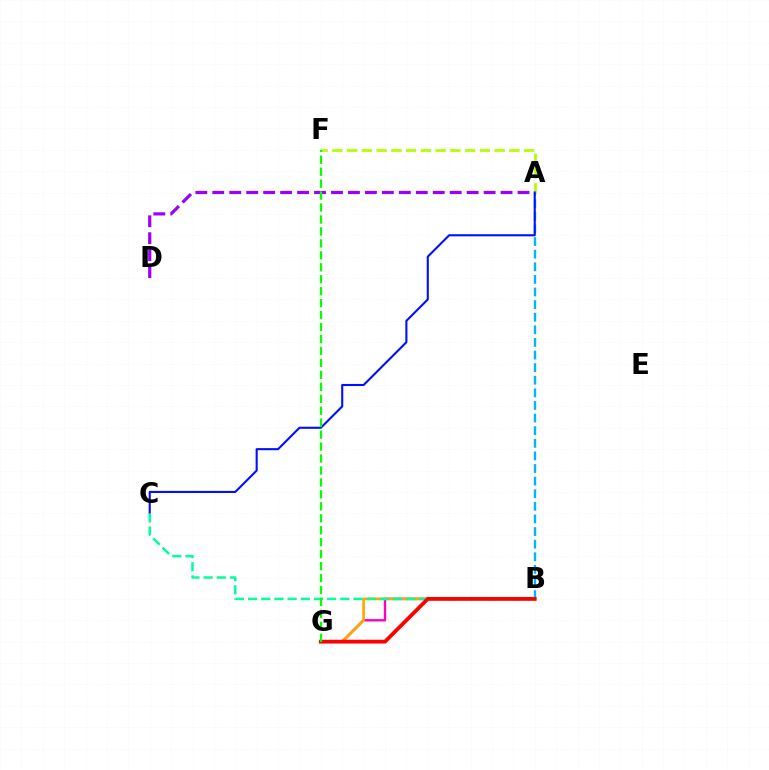{('A', 'B'): [{'color': '#00b5ff', 'line_style': 'dashed', 'thickness': 1.71}], ('B', 'G'): [{'color': '#ff00bd', 'line_style': 'solid', 'thickness': 1.73}, {'color': '#ffa500', 'line_style': 'solid', 'thickness': 1.91}, {'color': '#ff0000', 'line_style': 'solid', 'thickness': 2.73}], ('A', 'F'): [{'color': '#b3ff00', 'line_style': 'dashed', 'thickness': 2.0}], ('A', 'D'): [{'color': '#9b00ff', 'line_style': 'dashed', 'thickness': 2.3}], ('A', 'C'): [{'color': '#0010ff', 'line_style': 'solid', 'thickness': 1.51}], ('B', 'C'): [{'color': '#00ff9d', 'line_style': 'dashed', 'thickness': 1.79}], ('F', 'G'): [{'color': '#08ff00', 'line_style': 'dashed', 'thickness': 1.62}]}